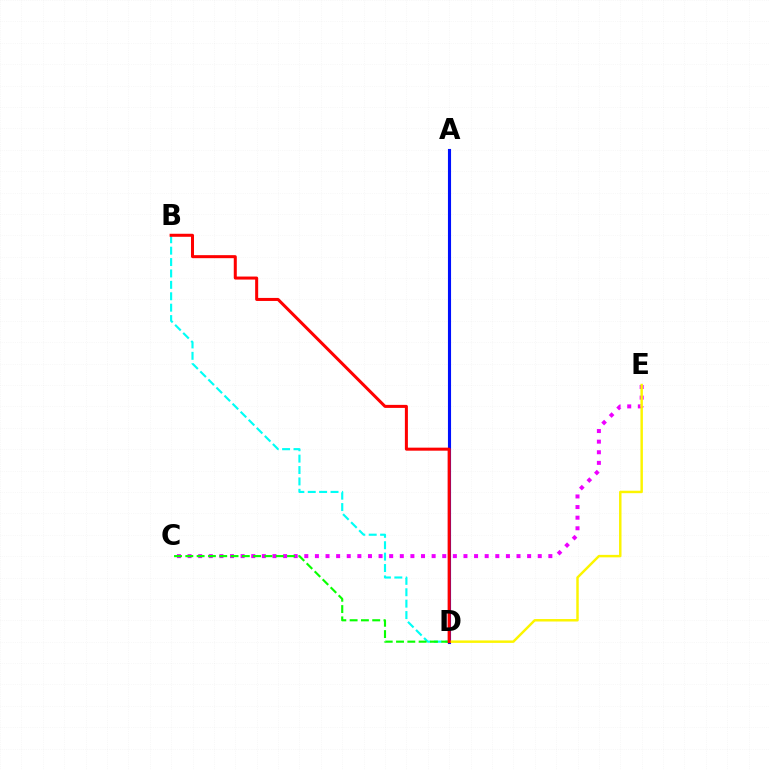{('B', 'D'): [{'color': '#00fff6', 'line_style': 'dashed', 'thickness': 1.55}, {'color': '#ff0000', 'line_style': 'solid', 'thickness': 2.18}], ('C', 'E'): [{'color': '#ee00ff', 'line_style': 'dotted', 'thickness': 2.88}], ('A', 'D'): [{'color': '#0010ff', 'line_style': 'solid', 'thickness': 2.23}], ('C', 'D'): [{'color': '#08ff00', 'line_style': 'dashed', 'thickness': 1.54}], ('D', 'E'): [{'color': '#fcf500', 'line_style': 'solid', 'thickness': 1.77}]}